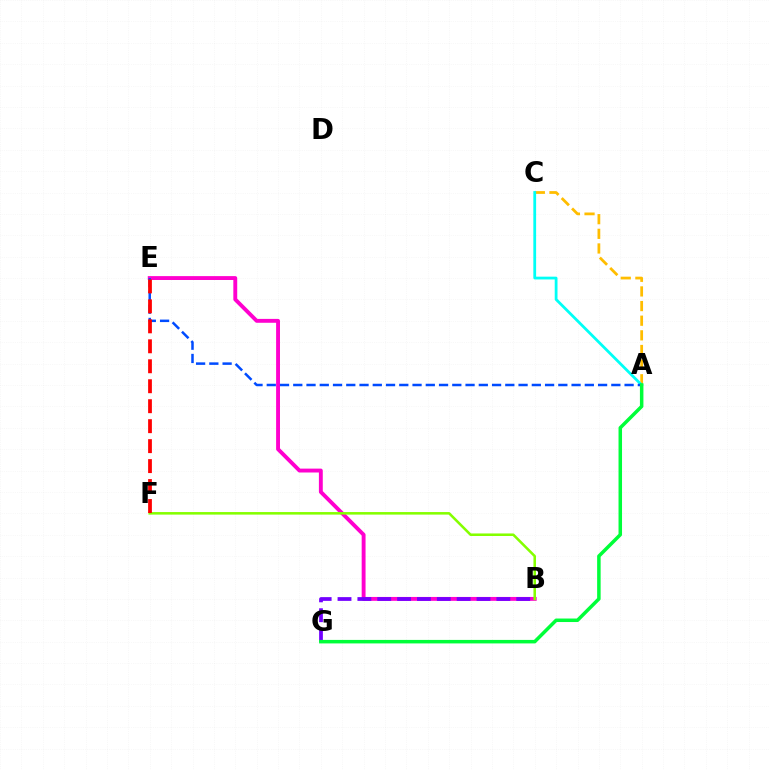{('A', 'C'): [{'color': '#ffbd00', 'line_style': 'dashed', 'thickness': 1.99}, {'color': '#00fff6', 'line_style': 'solid', 'thickness': 2.0}], ('B', 'E'): [{'color': '#ff00cf', 'line_style': 'solid', 'thickness': 2.79}], ('B', 'F'): [{'color': '#84ff00', 'line_style': 'solid', 'thickness': 1.83}], ('B', 'G'): [{'color': '#7200ff', 'line_style': 'dashed', 'thickness': 2.7}], ('A', 'E'): [{'color': '#004bff', 'line_style': 'dashed', 'thickness': 1.8}], ('E', 'F'): [{'color': '#ff0000', 'line_style': 'dashed', 'thickness': 2.71}], ('A', 'G'): [{'color': '#00ff39', 'line_style': 'solid', 'thickness': 2.52}]}